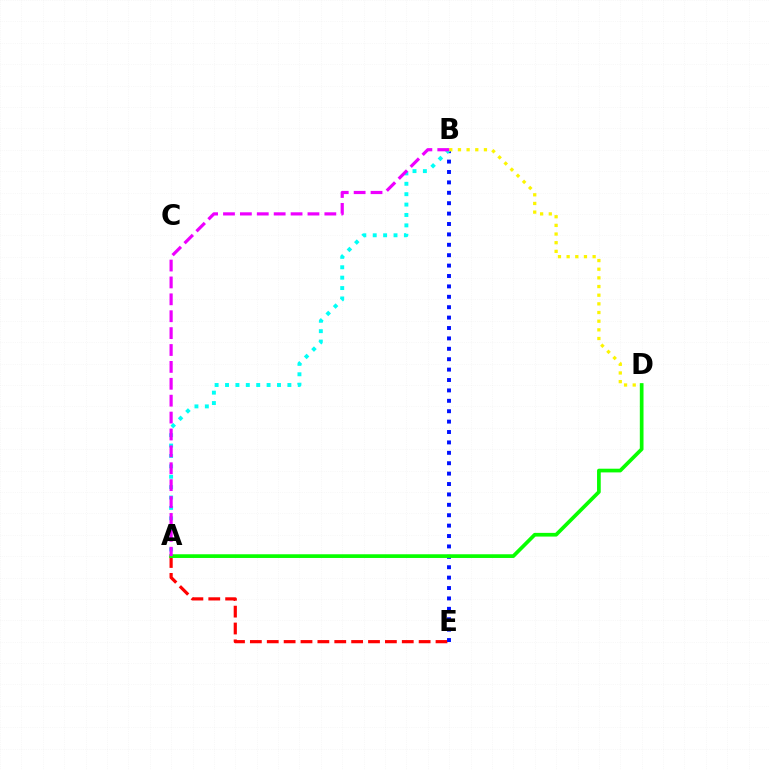{('A', 'E'): [{'color': '#ff0000', 'line_style': 'dashed', 'thickness': 2.29}], ('B', 'E'): [{'color': '#0010ff', 'line_style': 'dotted', 'thickness': 2.83}], ('A', 'B'): [{'color': '#00fff6', 'line_style': 'dotted', 'thickness': 2.82}, {'color': '#ee00ff', 'line_style': 'dashed', 'thickness': 2.29}], ('B', 'D'): [{'color': '#fcf500', 'line_style': 'dotted', 'thickness': 2.35}], ('A', 'D'): [{'color': '#08ff00', 'line_style': 'solid', 'thickness': 2.66}]}